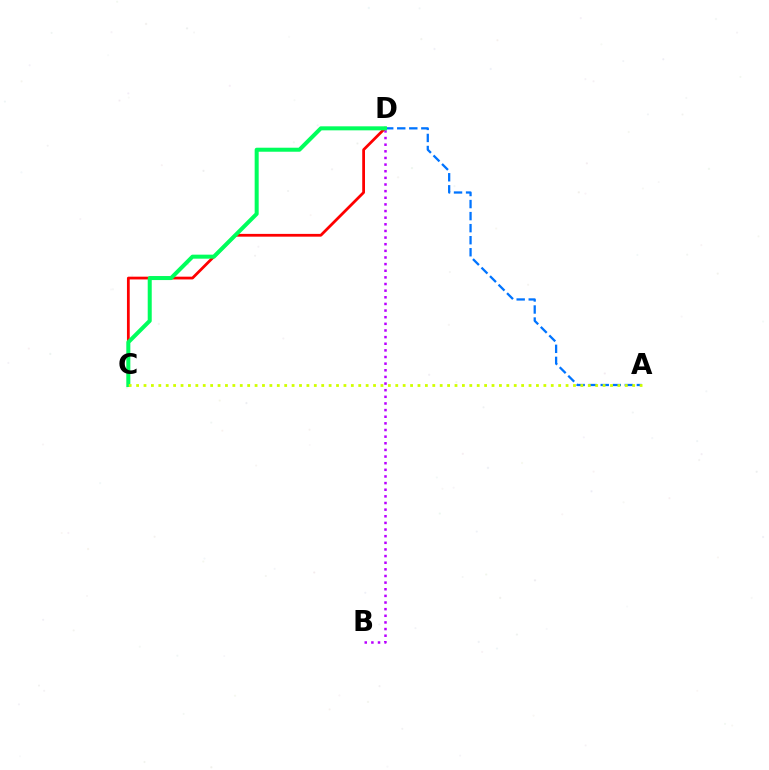{('B', 'D'): [{'color': '#b900ff', 'line_style': 'dotted', 'thickness': 1.8}], ('C', 'D'): [{'color': '#ff0000', 'line_style': 'solid', 'thickness': 1.99}, {'color': '#00ff5c', 'line_style': 'solid', 'thickness': 2.89}], ('A', 'D'): [{'color': '#0074ff', 'line_style': 'dashed', 'thickness': 1.64}], ('A', 'C'): [{'color': '#d1ff00', 'line_style': 'dotted', 'thickness': 2.01}]}